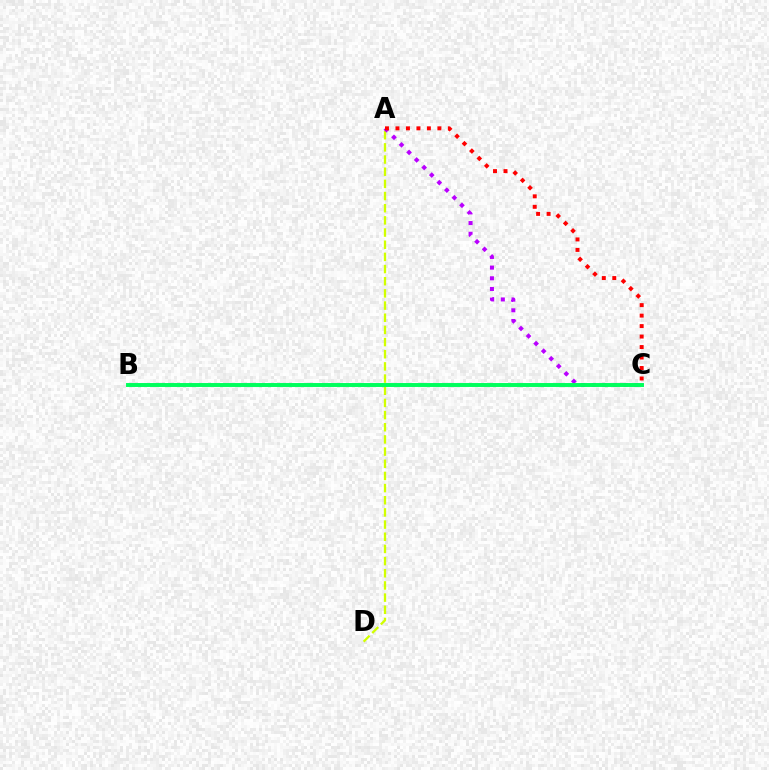{('A', 'D'): [{'color': '#d1ff00', 'line_style': 'dashed', 'thickness': 1.65}], ('A', 'C'): [{'color': '#b900ff', 'line_style': 'dotted', 'thickness': 2.9}, {'color': '#ff0000', 'line_style': 'dotted', 'thickness': 2.85}], ('B', 'C'): [{'color': '#0074ff', 'line_style': 'dashed', 'thickness': 1.58}, {'color': '#00ff5c', 'line_style': 'solid', 'thickness': 2.83}]}